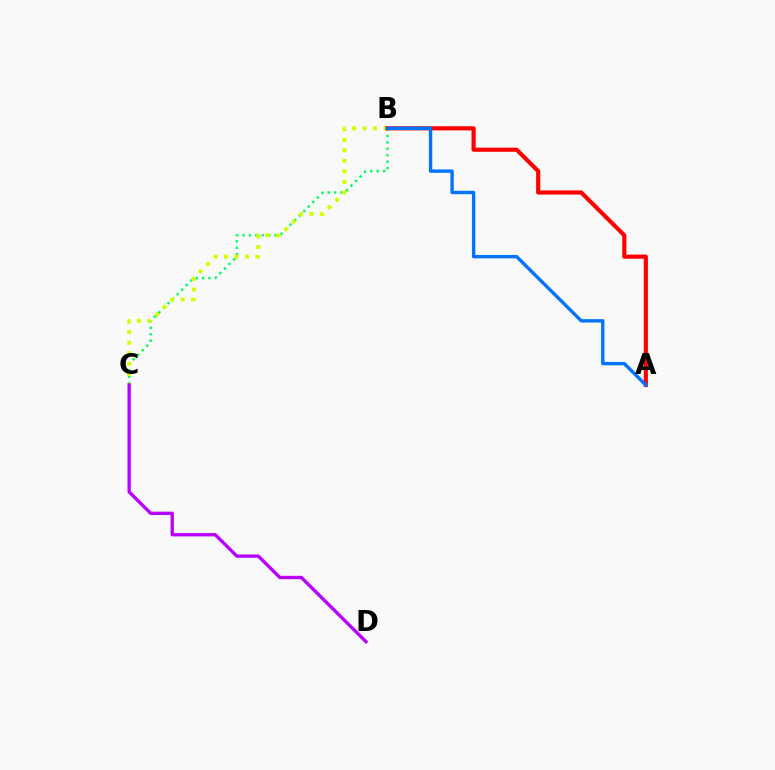{('B', 'C'): [{'color': '#00ff5c', 'line_style': 'dotted', 'thickness': 1.75}, {'color': '#d1ff00', 'line_style': 'dotted', 'thickness': 2.86}], ('A', 'B'): [{'color': '#ff0000', 'line_style': 'solid', 'thickness': 2.99}, {'color': '#0074ff', 'line_style': 'solid', 'thickness': 2.43}], ('C', 'D'): [{'color': '#b900ff', 'line_style': 'solid', 'thickness': 2.39}]}